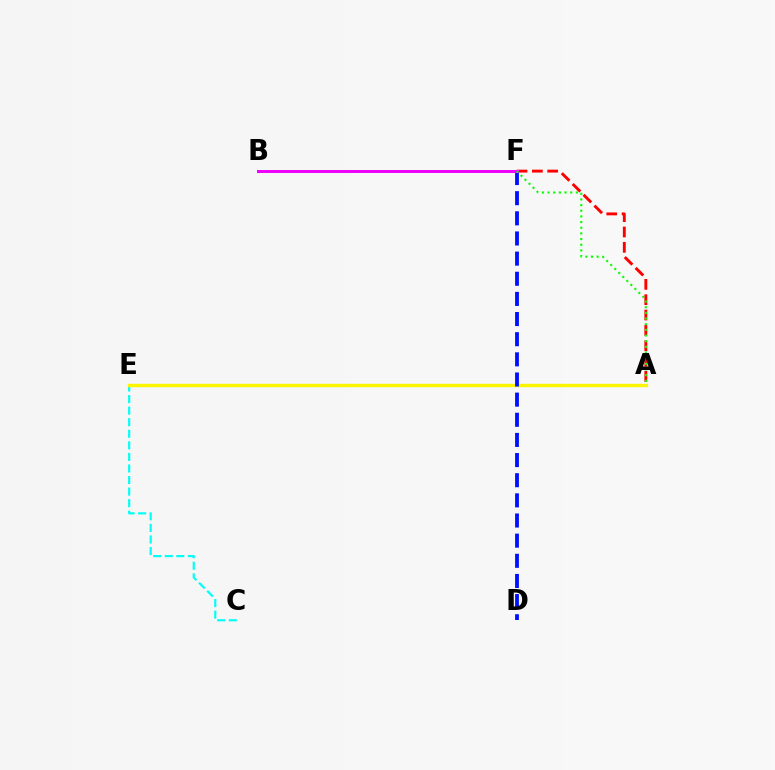{('A', 'F'): [{'color': '#ff0000', 'line_style': 'dashed', 'thickness': 2.08}, {'color': '#08ff00', 'line_style': 'dotted', 'thickness': 1.54}], ('C', 'E'): [{'color': '#00fff6', 'line_style': 'dashed', 'thickness': 1.57}], ('A', 'E'): [{'color': '#fcf500', 'line_style': 'solid', 'thickness': 2.44}], ('D', 'F'): [{'color': '#0010ff', 'line_style': 'dashed', 'thickness': 2.74}], ('B', 'F'): [{'color': '#ee00ff', 'line_style': 'solid', 'thickness': 2.13}]}